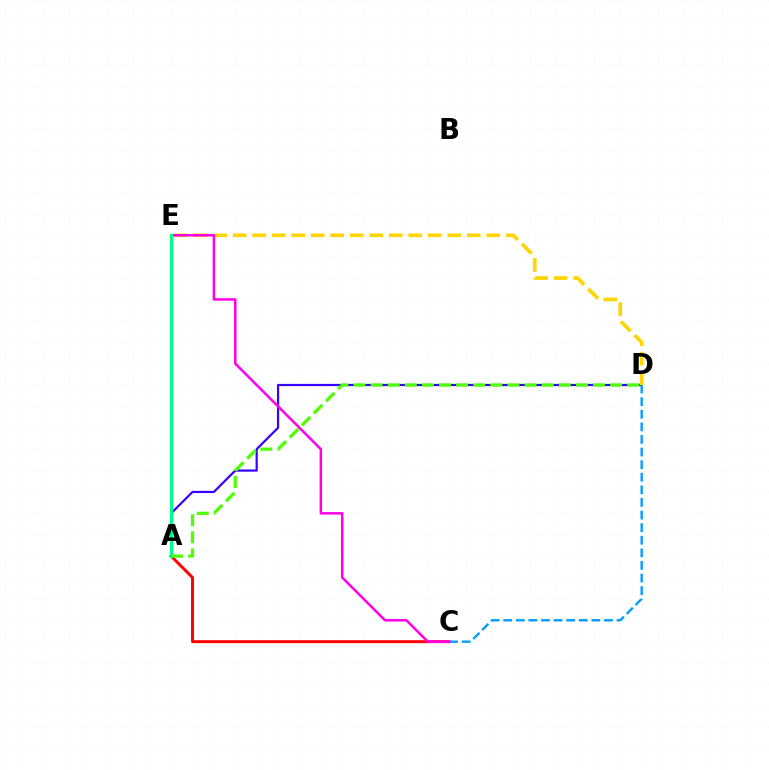{('A', 'C'): [{'color': '#ff0000', 'line_style': 'solid', 'thickness': 2.12}], ('A', 'D'): [{'color': '#3700ff', 'line_style': 'solid', 'thickness': 1.59}, {'color': '#4fff00', 'line_style': 'dashed', 'thickness': 2.32}], ('D', 'E'): [{'color': '#ffd500', 'line_style': 'dashed', 'thickness': 2.65}], ('C', 'D'): [{'color': '#009eff', 'line_style': 'dashed', 'thickness': 1.71}], ('C', 'E'): [{'color': '#ff00ed', 'line_style': 'solid', 'thickness': 1.8}], ('A', 'E'): [{'color': '#00ff86', 'line_style': 'solid', 'thickness': 2.35}]}